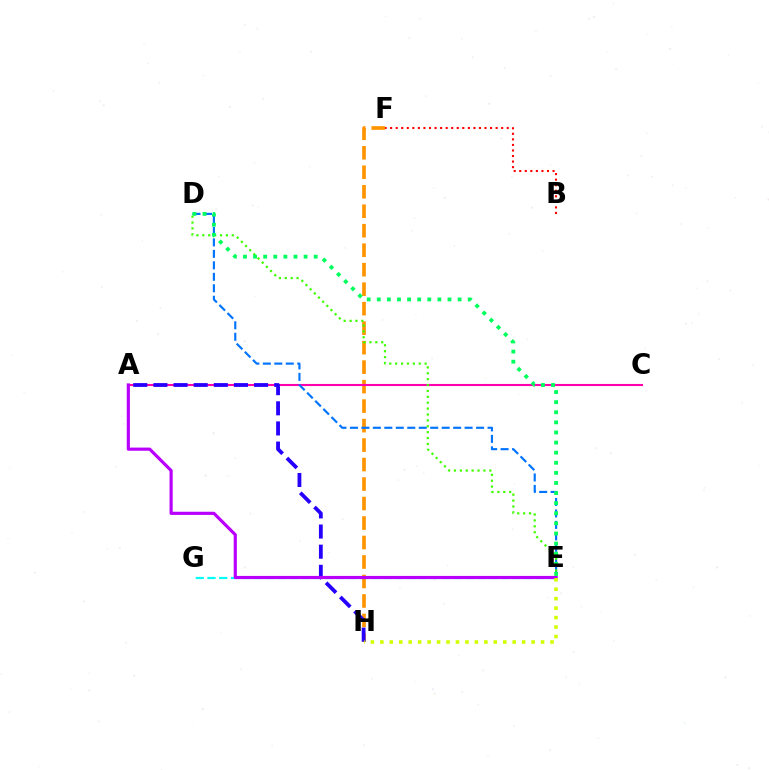{('F', 'H'): [{'color': '#ff9400', 'line_style': 'dashed', 'thickness': 2.65}], ('A', 'C'): [{'color': '#ff00ac', 'line_style': 'solid', 'thickness': 1.51}], ('B', 'F'): [{'color': '#ff0000', 'line_style': 'dotted', 'thickness': 1.51}], ('A', 'H'): [{'color': '#2500ff', 'line_style': 'dashed', 'thickness': 2.74}], ('D', 'E'): [{'color': '#0074ff', 'line_style': 'dashed', 'thickness': 1.56}, {'color': '#3dff00', 'line_style': 'dotted', 'thickness': 1.6}, {'color': '#00ff5c', 'line_style': 'dotted', 'thickness': 2.74}], ('E', 'G'): [{'color': '#00fff6', 'line_style': 'dashed', 'thickness': 1.59}], ('A', 'E'): [{'color': '#b900ff', 'line_style': 'solid', 'thickness': 2.28}], ('E', 'H'): [{'color': '#d1ff00', 'line_style': 'dotted', 'thickness': 2.57}]}